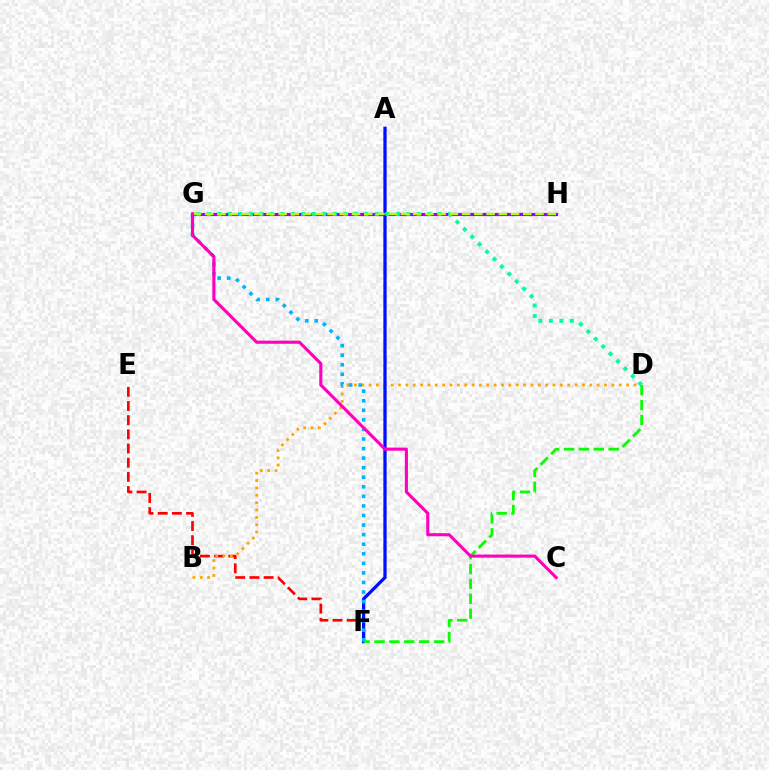{('G', 'H'): [{'color': '#9b00ff', 'line_style': 'solid', 'thickness': 2.27}, {'color': '#b3ff00', 'line_style': 'dashed', 'thickness': 1.66}], ('E', 'F'): [{'color': '#ff0000', 'line_style': 'dashed', 'thickness': 1.93}], ('B', 'D'): [{'color': '#ffa500', 'line_style': 'dotted', 'thickness': 2.0}], ('A', 'F'): [{'color': '#0010ff', 'line_style': 'solid', 'thickness': 2.36}], ('D', 'G'): [{'color': '#00ff9d', 'line_style': 'dotted', 'thickness': 2.85}], ('D', 'F'): [{'color': '#08ff00', 'line_style': 'dashed', 'thickness': 2.02}], ('F', 'G'): [{'color': '#00b5ff', 'line_style': 'dotted', 'thickness': 2.6}], ('C', 'G'): [{'color': '#ff00bd', 'line_style': 'solid', 'thickness': 2.24}]}